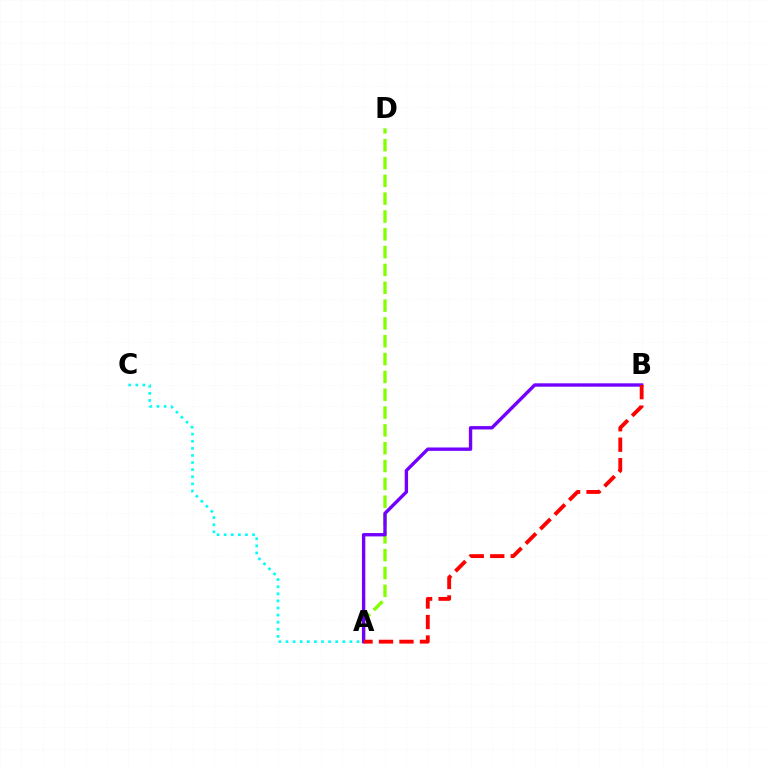{('A', 'D'): [{'color': '#84ff00', 'line_style': 'dashed', 'thickness': 2.42}], ('A', 'B'): [{'color': '#7200ff', 'line_style': 'solid', 'thickness': 2.42}, {'color': '#ff0000', 'line_style': 'dashed', 'thickness': 2.78}], ('A', 'C'): [{'color': '#00fff6', 'line_style': 'dotted', 'thickness': 1.93}]}